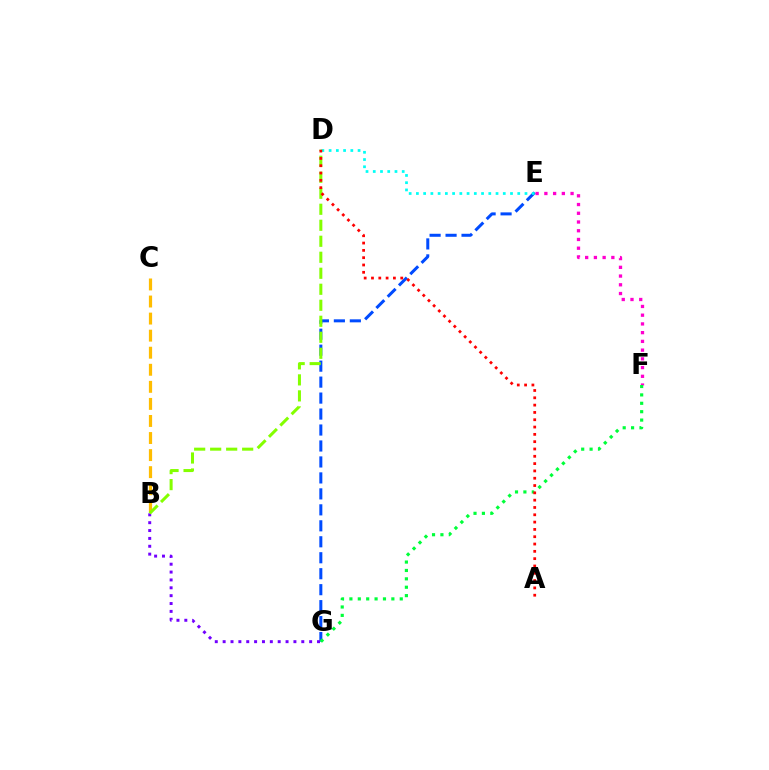{('B', 'C'): [{'color': '#ffbd00', 'line_style': 'dashed', 'thickness': 2.32}], ('E', 'G'): [{'color': '#004bff', 'line_style': 'dashed', 'thickness': 2.17}], ('B', 'G'): [{'color': '#7200ff', 'line_style': 'dotted', 'thickness': 2.14}], ('D', 'E'): [{'color': '#00fff6', 'line_style': 'dotted', 'thickness': 1.97}], ('E', 'F'): [{'color': '#ff00cf', 'line_style': 'dotted', 'thickness': 2.37}], ('B', 'D'): [{'color': '#84ff00', 'line_style': 'dashed', 'thickness': 2.17}], ('F', 'G'): [{'color': '#00ff39', 'line_style': 'dotted', 'thickness': 2.28}], ('A', 'D'): [{'color': '#ff0000', 'line_style': 'dotted', 'thickness': 1.99}]}